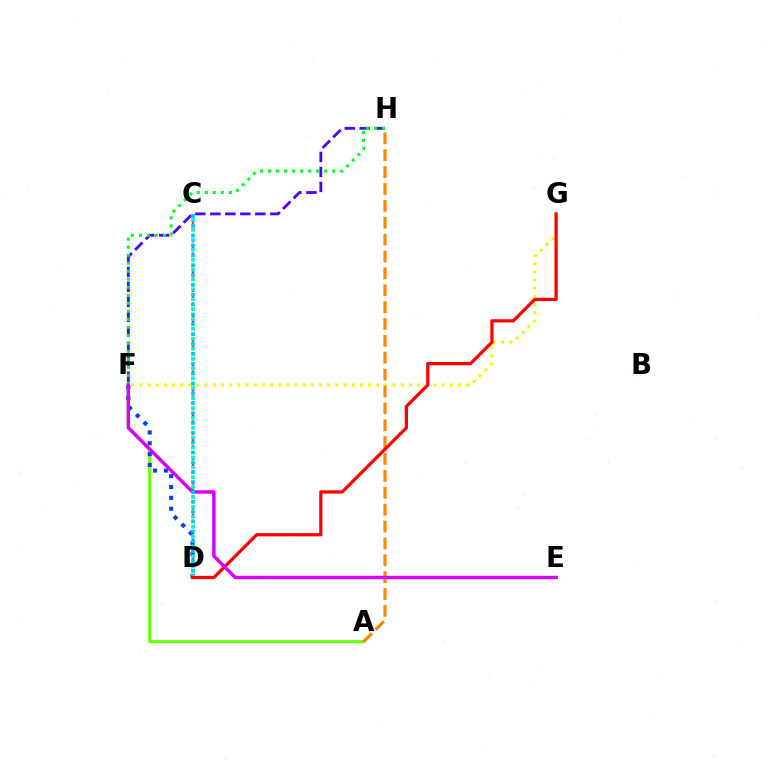{('C', 'D'): [{'color': '#ff00a0', 'line_style': 'dotted', 'thickness': 1.69}, {'color': '#00ffaf', 'line_style': 'dotted', 'thickness': 2.69}, {'color': '#00c7ff', 'line_style': 'dotted', 'thickness': 2.68}], ('A', 'F'): [{'color': '#66ff00', 'line_style': 'solid', 'thickness': 2.2}], ('D', 'F'): [{'color': '#003fff', 'line_style': 'dotted', 'thickness': 2.95}], ('F', 'G'): [{'color': '#eeff00', 'line_style': 'dotted', 'thickness': 2.22}], ('A', 'H'): [{'color': '#ff8800', 'line_style': 'dashed', 'thickness': 2.29}], ('F', 'H'): [{'color': '#4f00ff', 'line_style': 'dashed', 'thickness': 2.04}, {'color': '#00ff27', 'line_style': 'dotted', 'thickness': 2.18}], ('D', 'G'): [{'color': '#ff0000', 'line_style': 'solid', 'thickness': 2.33}], ('E', 'F'): [{'color': '#d600ff', 'line_style': 'solid', 'thickness': 2.48}]}